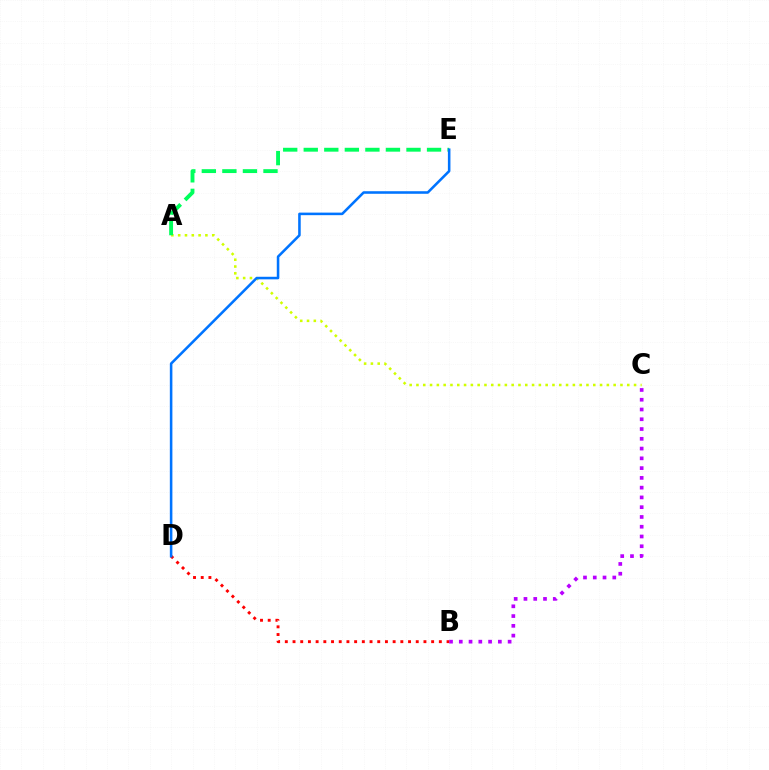{('B', 'C'): [{'color': '#b900ff', 'line_style': 'dotted', 'thickness': 2.65}], ('A', 'C'): [{'color': '#d1ff00', 'line_style': 'dotted', 'thickness': 1.85}], ('A', 'E'): [{'color': '#00ff5c', 'line_style': 'dashed', 'thickness': 2.79}], ('B', 'D'): [{'color': '#ff0000', 'line_style': 'dotted', 'thickness': 2.09}], ('D', 'E'): [{'color': '#0074ff', 'line_style': 'solid', 'thickness': 1.84}]}